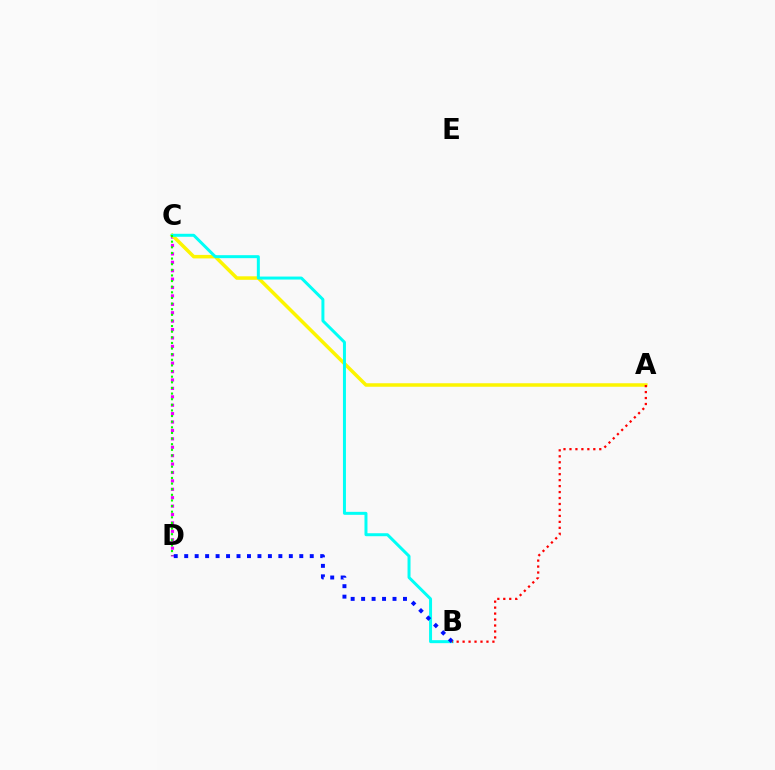{('C', 'D'): [{'color': '#ee00ff', 'line_style': 'dotted', 'thickness': 2.28}, {'color': '#08ff00', 'line_style': 'dotted', 'thickness': 1.53}], ('A', 'C'): [{'color': '#fcf500', 'line_style': 'solid', 'thickness': 2.53}], ('B', 'C'): [{'color': '#00fff6', 'line_style': 'solid', 'thickness': 2.15}], ('B', 'D'): [{'color': '#0010ff', 'line_style': 'dotted', 'thickness': 2.84}], ('A', 'B'): [{'color': '#ff0000', 'line_style': 'dotted', 'thickness': 1.62}]}